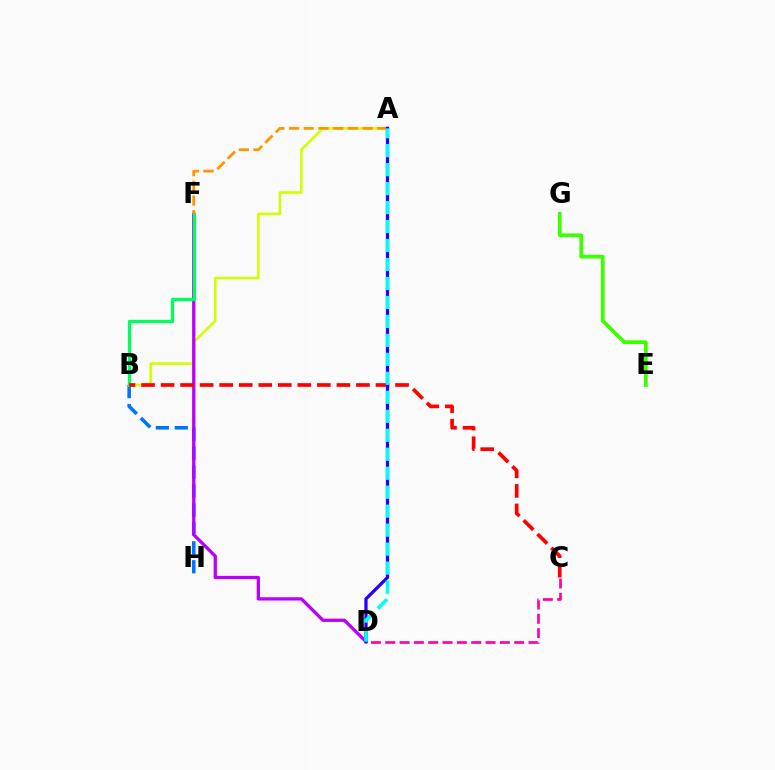{('B', 'H'): [{'color': '#0074ff', 'line_style': 'dashed', 'thickness': 2.57}], ('E', 'G'): [{'color': '#3dff00', 'line_style': 'solid', 'thickness': 2.7}], ('A', 'B'): [{'color': '#d1ff00', 'line_style': 'solid', 'thickness': 1.87}], ('D', 'F'): [{'color': '#b900ff', 'line_style': 'solid', 'thickness': 2.35}], ('C', 'D'): [{'color': '#ff00ac', 'line_style': 'dashed', 'thickness': 1.95}], ('B', 'F'): [{'color': '#00ff5c', 'line_style': 'solid', 'thickness': 2.37}], ('B', 'C'): [{'color': '#ff0000', 'line_style': 'dashed', 'thickness': 2.65}], ('A', 'F'): [{'color': '#ff9400', 'line_style': 'dashed', 'thickness': 2.0}], ('A', 'D'): [{'color': '#2500ff', 'line_style': 'solid', 'thickness': 2.34}, {'color': '#00fff6', 'line_style': 'dashed', 'thickness': 2.58}]}